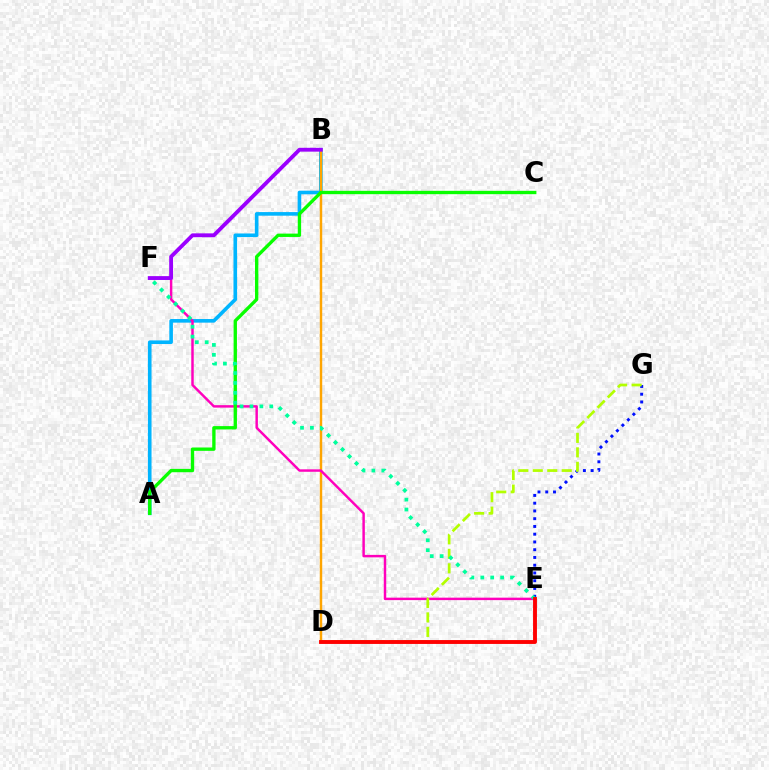{('A', 'B'): [{'color': '#00b5ff', 'line_style': 'solid', 'thickness': 2.6}], ('B', 'D'): [{'color': '#ffa500', 'line_style': 'solid', 'thickness': 1.76}], ('E', 'F'): [{'color': '#ff00bd', 'line_style': 'solid', 'thickness': 1.77}, {'color': '#00ff9d', 'line_style': 'dotted', 'thickness': 2.69}], ('A', 'C'): [{'color': '#08ff00', 'line_style': 'solid', 'thickness': 2.41}], ('E', 'G'): [{'color': '#0010ff', 'line_style': 'dotted', 'thickness': 2.11}], ('D', 'G'): [{'color': '#b3ff00', 'line_style': 'dashed', 'thickness': 1.97}], ('D', 'E'): [{'color': '#ff0000', 'line_style': 'solid', 'thickness': 2.79}], ('B', 'F'): [{'color': '#9b00ff', 'line_style': 'solid', 'thickness': 2.76}]}